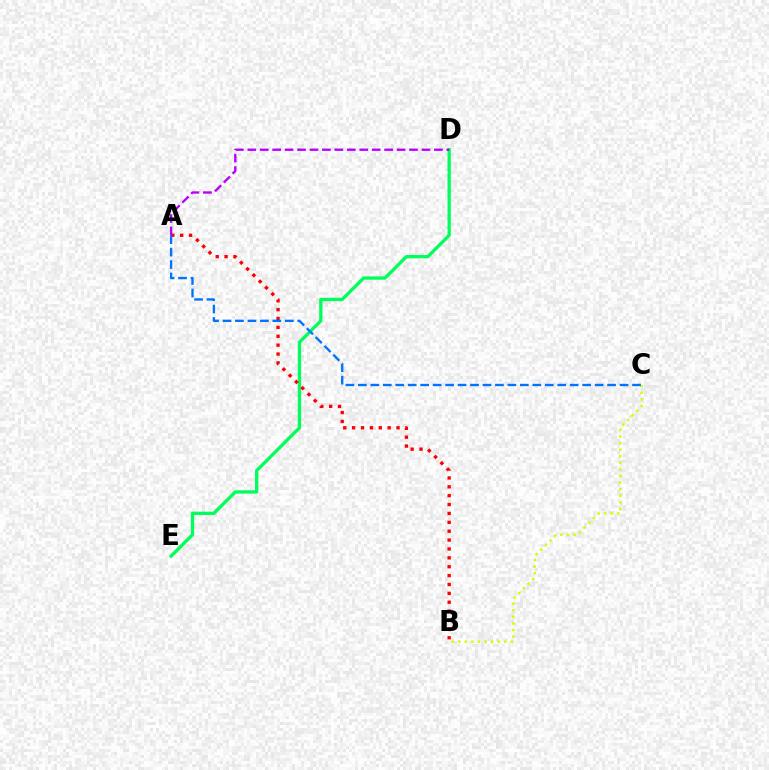{('B', 'C'): [{'color': '#d1ff00', 'line_style': 'dotted', 'thickness': 1.79}], ('D', 'E'): [{'color': '#00ff5c', 'line_style': 'solid', 'thickness': 2.38}], ('A', 'B'): [{'color': '#ff0000', 'line_style': 'dotted', 'thickness': 2.41}], ('A', 'D'): [{'color': '#b900ff', 'line_style': 'dashed', 'thickness': 1.69}], ('A', 'C'): [{'color': '#0074ff', 'line_style': 'dashed', 'thickness': 1.69}]}